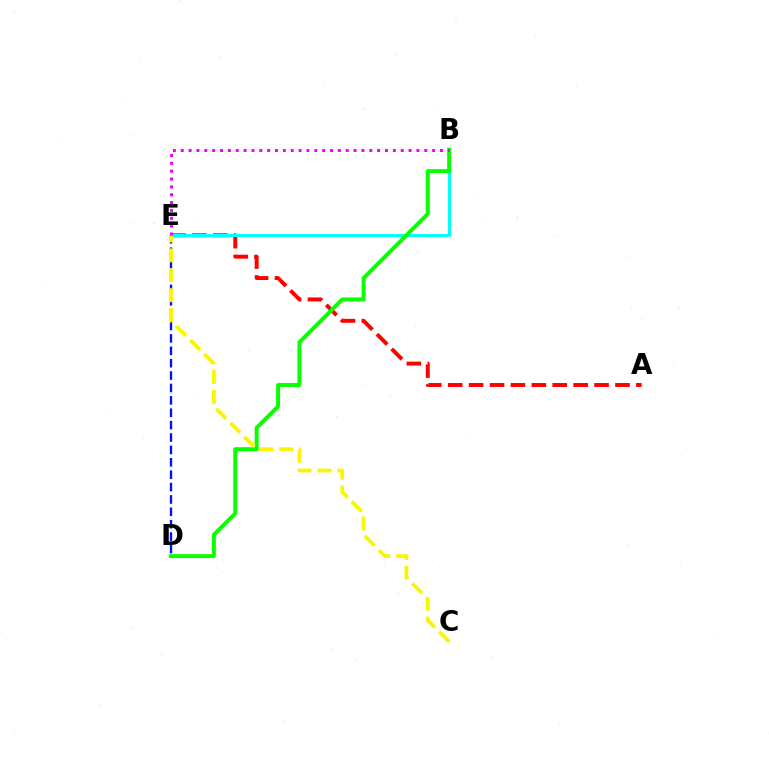{('A', 'E'): [{'color': '#ff0000', 'line_style': 'dashed', 'thickness': 2.84}], ('B', 'E'): [{'color': '#00fff6', 'line_style': 'solid', 'thickness': 2.19}, {'color': '#ee00ff', 'line_style': 'dotted', 'thickness': 2.13}], ('B', 'D'): [{'color': '#08ff00', 'line_style': 'solid', 'thickness': 2.83}], ('D', 'E'): [{'color': '#0010ff', 'line_style': 'dashed', 'thickness': 1.68}], ('C', 'E'): [{'color': '#fcf500', 'line_style': 'dashed', 'thickness': 2.7}]}